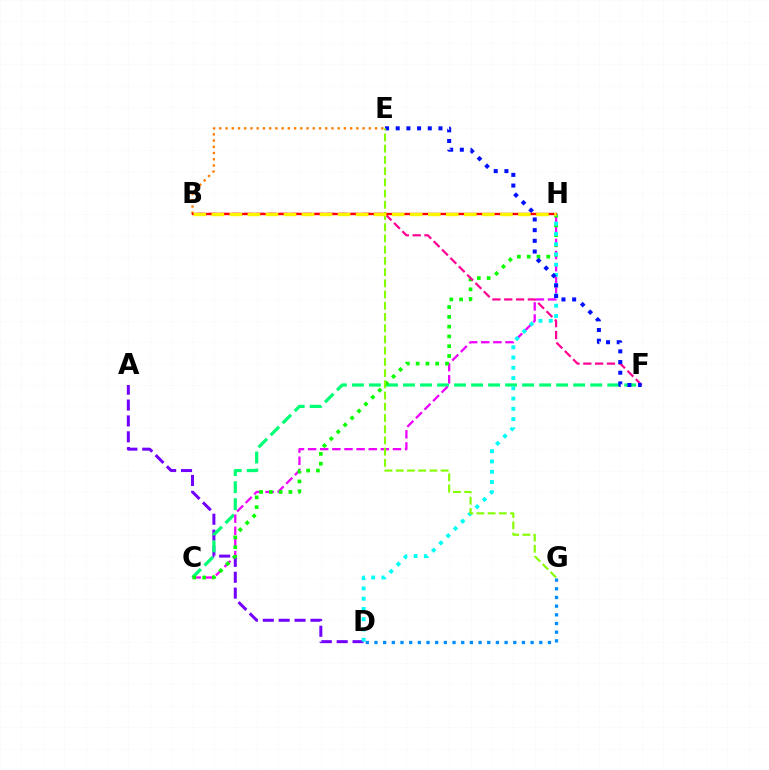{('A', 'D'): [{'color': '#7200ff', 'line_style': 'dashed', 'thickness': 2.16}], ('C', 'F'): [{'color': '#00ff74', 'line_style': 'dashed', 'thickness': 2.31}], ('C', 'H'): [{'color': '#ee00ff', 'line_style': 'dashed', 'thickness': 1.65}, {'color': '#08ff00', 'line_style': 'dotted', 'thickness': 2.66}], ('B', 'F'): [{'color': '#ff0094', 'line_style': 'dashed', 'thickness': 1.61}], ('D', 'H'): [{'color': '#00fff6', 'line_style': 'dotted', 'thickness': 2.79}], ('B', 'E'): [{'color': '#ff7c00', 'line_style': 'dotted', 'thickness': 1.69}], ('D', 'G'): [{'color': '#008cff', 'line_style': 'dotted', 'thickness': 2.36}], ('E', 'F'): [{'color': '#0010ff', 'line_style': 'dotted', 'thickness': 2.9}], ('E', 'G'): [{'color': '#84ff00', 'line_style': 'dashed', 'thickness': 1.52}], ('B', 'H'): [{'color': '#ff0000', 'line_style': 'solid', 'thickness': 1.71}, {'color': '#fcf500', 'line_style': 'dashed', 'thickness': 2.45}]}